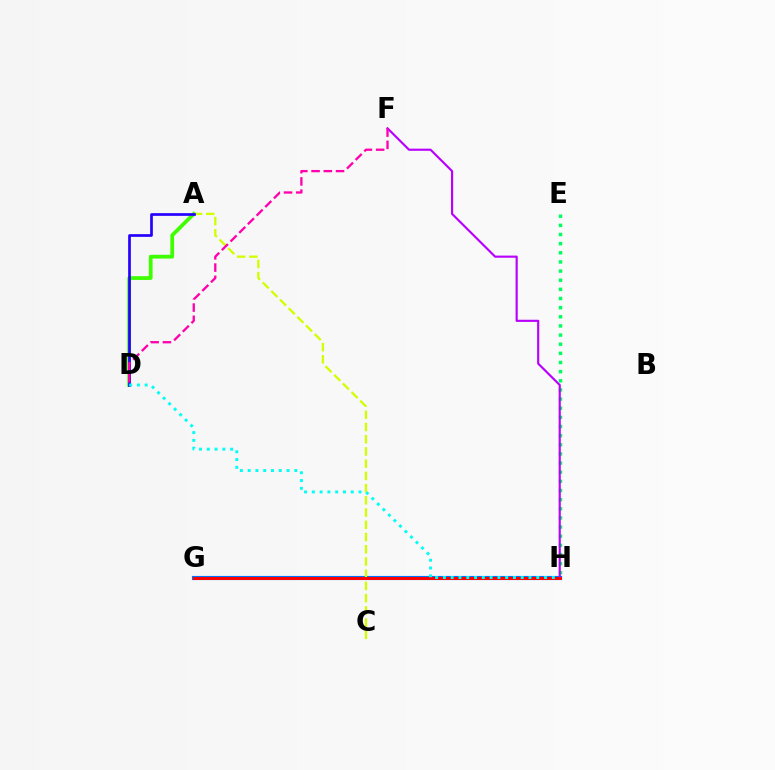{('G', 'H'): [{'color': '#ff9400', 'line_style': 'dashed', 'thickness': 1.96}, {'color': '#0074ff', 'line_style': 'solid', 'thickness': 2.98}, {'color': '#ff0000', 'line_style': 'solid', 'thickness': 2.13}], ('A', 'D'): [{'color': '#3dff00', 'line_style': 'solid', 'thickness': 2.71}, {'color': '#2500ff', 'line_style': 'solid', 'thickness': 1.94}], ('E', 'H'): [{'color': '#00ff5c', 'line_style': 'dotted', 'thickness': 2.48}], ('A', 'C'): [{'color': '#d1ff00', 'line_style': 'dashed', 'thickness': 1.66}], ('F', 'H'): [{'color': '#b900ff', 'line_style': 'solid', 'thickness': 1.55}], ('D', 'F'): [{'color': '#ff00ac', 'line_style': 'dashed', 'thickness': 1.66}], ('D', 'H'): [{'color': '#00fff6', 'line_style': 'dotted', 'thickness': 2.11}]}